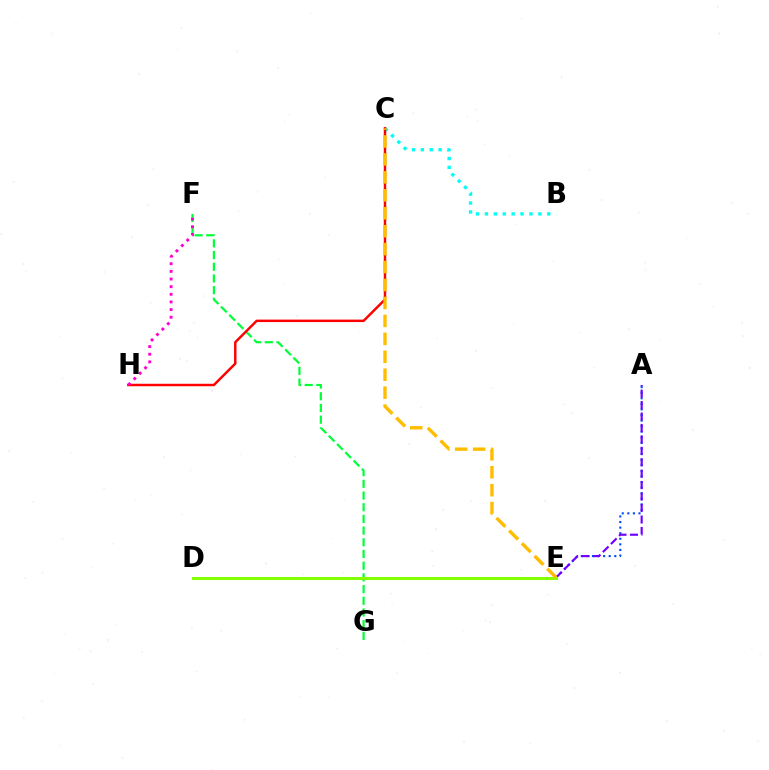{('A', 'E'): [{'color': '#004bff', 'line_style': 'dotted', 'thickness': 1.52}, {'color': '#7200ff', 'line_style': 'dashed', 'thickness': 1.56}], ('F', 'G'): [{'color': '#00ff39', 'line_style': 'dashed', 'thickness': 1.59}], ('B', 'C'): [{'color': '#00fff6', 'line_style': 'dotted', 'thickness': 2.42}], ('C', 'H'): [{'color': '#ff0000', 'line_style': 'solid', 'thickness': 1.77}], ('F', 'H'): [{'color': '#ff00cf', 'line_style': 'dotted', 'thickness': 2.08}], ('D', 'E'): [{'color': '#84ff00', 'line_style': 'solid', 'thickness': 2.18}], ('C', 'E'): [{'color': '#ffbd00', 'line_style': 'dashed', 'thickness': 2.44}]}